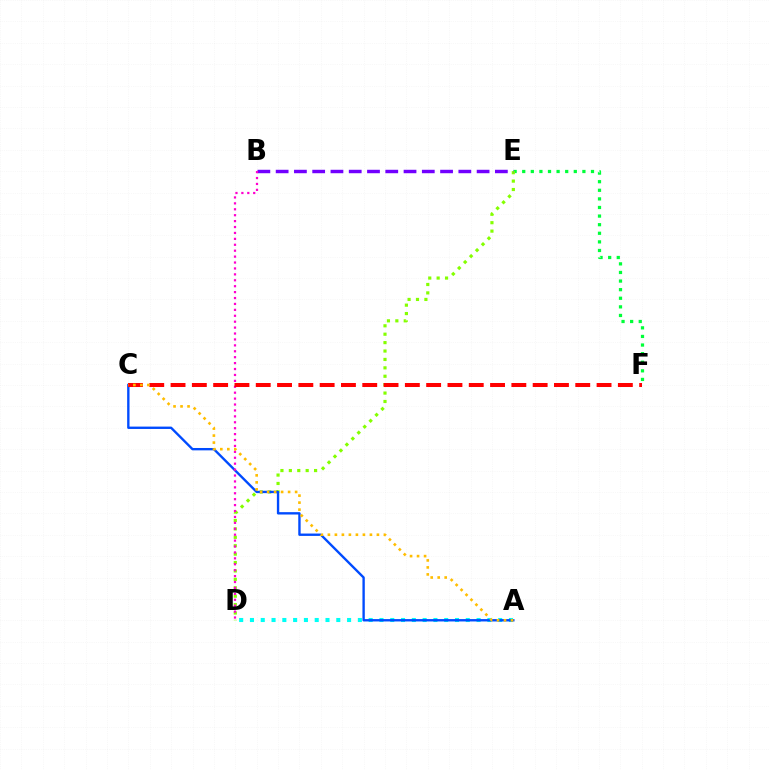{('A', 'D'): [{'color': '#00fff6', 'line_style': 'dotted', 'thickness': 2.93}], ('E', 'F'): [{'color': '#00ff39', 'line_style': 'dotted', 'thickness': 2.34}], ('D', 'E'): [{'color': '#84ff00', 'line_style': 'dotted', 'thickness': 2.28}], ('A', 'C'): [{'color': '#004bff', 'line_style': 'solid', 'thickness': 1.7}, {'color': '#ffbd00', 'line_style': 'dotted', 'thickness': 1.9}], ('B', 'E'): [{'color': '#7200ff', 'line_style': 'dashed', 'thickness': 2.48}], ('B', 'D'): [{'color': '#ff00cf', 'line_style': 'dotted', 'thickness': 1.61}], ('C', 'F'): [{'color': '#ff0000', 'line_style': 'dashed', 'thickness': 2.89}]}